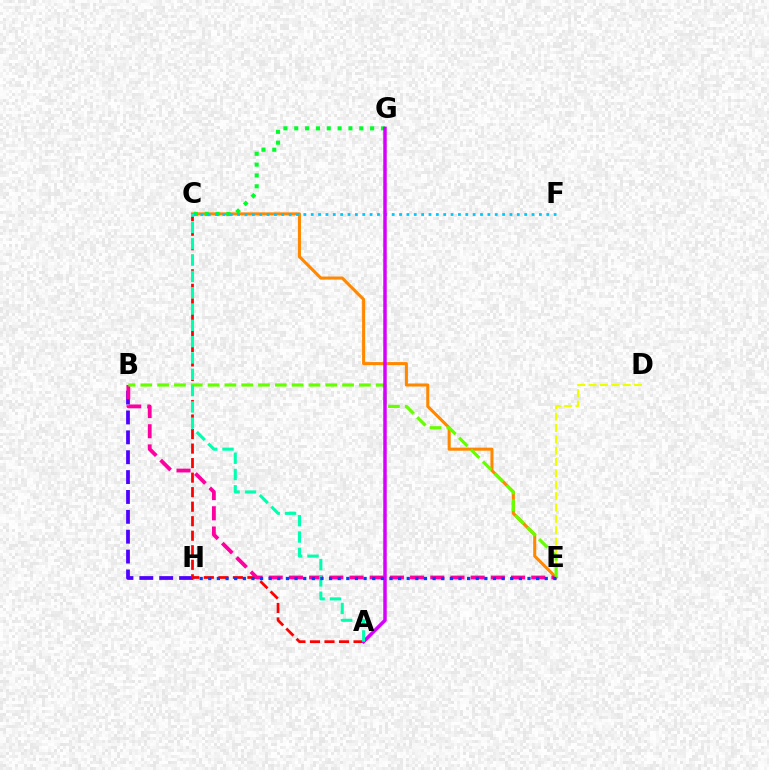{('B', 'H'): [{'color': '#4f00ff', 'line_style': 'dashed', 'thickness': 2.7}], ('C', 'E'): [{'color': '#ff8800', 'line_style': 'solid', 'thickness': 2.21}], ('D', 'E'): [{'color': '#eeff00', 'line_style': 'dashed', 'thickness': 1.54}], ('A', 'C'): [{'color': '#ff0000', 'line_style': 'dashed', 'thickness': 1.97}, {'color': '#00ffaf', 'line_style': 'dashed', 'thickness': 2.22}], ('C', 'G'): [{'color': '#00ff27', 'line_style': 'dotted', 'thickness': 2.94}], ('B', 'E'): [{'color': '#ff00a0', 'line_style': 'dashed', 'thickness': 2.74}, {'color': '#66ff00', 'line_style': 'dashed', 'thickness': 2.28}], ('C', 'F'): [{'color': '#00c7ff', 'line_style': 'dotted', 'thickness': 2.0}], ('A', 'G'): [{'color': '#d600ff', 'line_style': 'solid', 'thickness': 2.5}], ('E', 'H'): [{'color': '#003fff', 'line_style': 'dotted', 'thickness': 2.34}]}